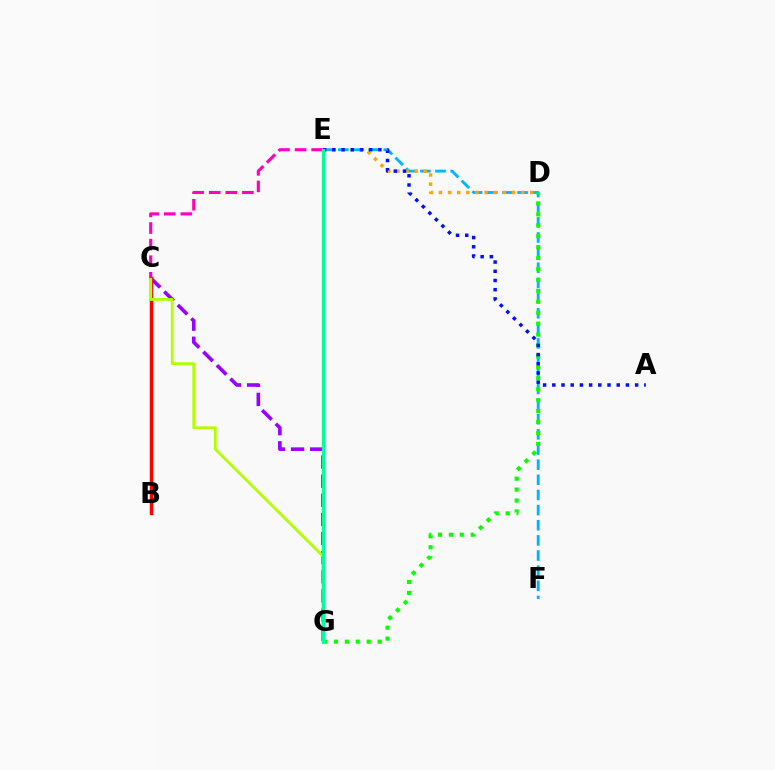{('E', 'F'): [{'color': '#00b5ff', 'line_style': 'dashed', 'thickness': 2.06}], ('C', 'G'): [{'color': '#9b00ff', 'line_style': 'dashed', 'thickness': 2.6}, {'color': '#b3ff00', 'line_style': 'solid', 'thickness': 2.02}], ('D', 'E'): [{'color': '#ffa500', 'line_style': 'dotted', 'thickness': 2.48}], ('D', 'G'): [{'color': '#08ff00', 'line_style': 'dotted', 'thickness': 2.97}], ('B', 'C'): [{'color': '#ff0000', 'line_style': 'solid', 'thickness': 2.51}], ('A', 'E'): [{'color': '#0010ff', 'line_style': 'dotted', 'thickness': 2.5}], ('C', 'E'): [{'color': '#ff00bd', 'line_style': 'dashed', 'thickness': 2.25}], ('E', 'G'): [{'color': '#00ff9d', 'line_style': 'solid', 'thickness': 2.33}]}